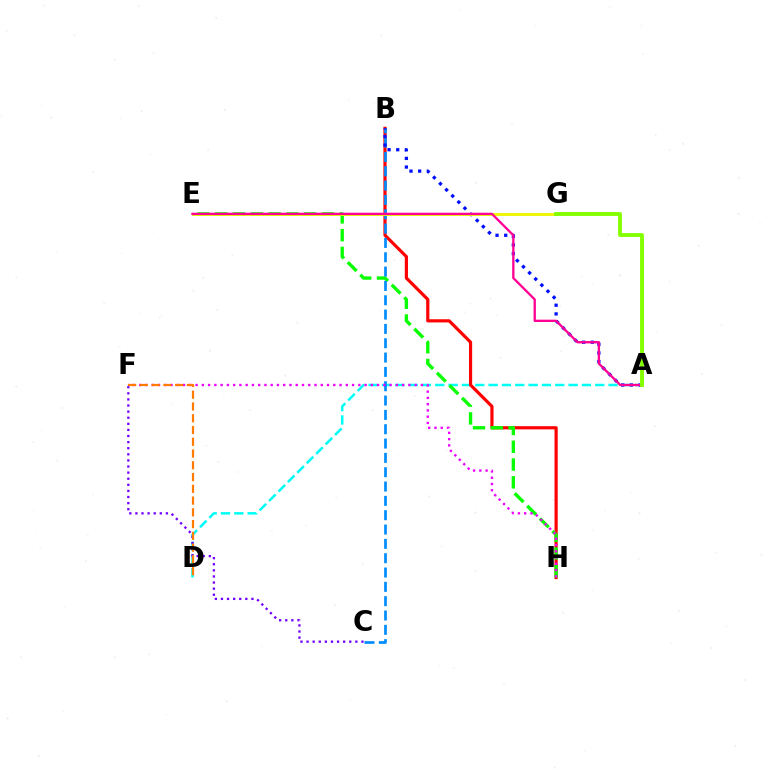{('A', 'D'): [{'color': '#00fff6', 'line_style': 'dashed', 'thickness': 1.81}], ('B', 'H'): [{'color': '#ff0000', 'line_style': 'solid', 'thickness': 2.29}], ('E', 'G'): [{'color': '#00ff74', 'line_style': 'solid', 'thickness': 1.93}, {'color': '#fcf500', 'line_style': 'solid', 'thickness': 2.0}], ('E', 'H'): [{'color': '#08ff00', 'line_style': 'dashed', 'thickness': 2.42}], ('B', 'C'): [{'color': '#008cff', 'line_style': 'dashed', 'thickness': 1.95}], ('A', 'B'): [{'color': '#0010ff', 'line_style': 'dotted', 'thickness': 2.35}], ('F', 'H'): [{'color': '#ee00ff', 'line_style': 'dotted', 'thickness': 1.7}], ('C', 'F'): [{'color': '#7200ff', 'line_style': 'dotted', 'thickness': 1.66}], ('A', 'E'): [{'color': '#ff0094', 'line_style': 'solid', 'thickness': 1.67}], ('D', 'F'): [{'color': '#ff7c00', 'line_style': 'dashed', 'thickness': 1.6}], ('A', 'G'): [{'color': '#84ff00', 'line_style': 'solid', 'thickness': 2.78}]}